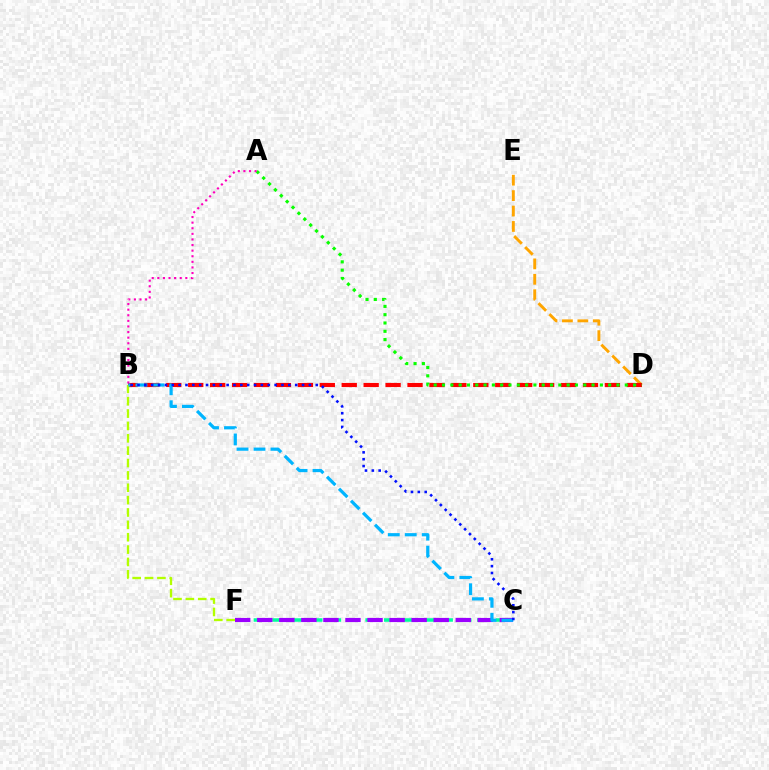{('D', 'E'): [{'color': '#ffa500', 'line_style': 'dashed', 'thickness': 2.1}], ('B', 'D'): [{'color': '#ff0000', 'line_style': 'dashed', 'thickness': 2.98}], ('A', 'D'): [{'color': '#08ff00', 'line_style': 'dotted', 'thickness': 2.26}], ('C', 'F'): [{'color': '#00ff9d', 'line_style': 'dashed', 'thickness': 2.53}, {'color': '#9b00ff', 'line_style': 'dashed', 'thickness': 3.0}], ('B', 'F'): [{'color': '#b3ff00', 'line_style': 'dashed', 'thickness': 1.68}], ('A', 'B'): [{'color': '#ff00bd', 'line_style': 'dotted', 'thickness': 1.52}], ('B', 'C'): [{'color': '#00b5ff', 'line_style': 'dashed', 'thickness': 2.31}, {'color': '#0010ff', 'line_style': 'dotted', 'thickness': 1.86}]}